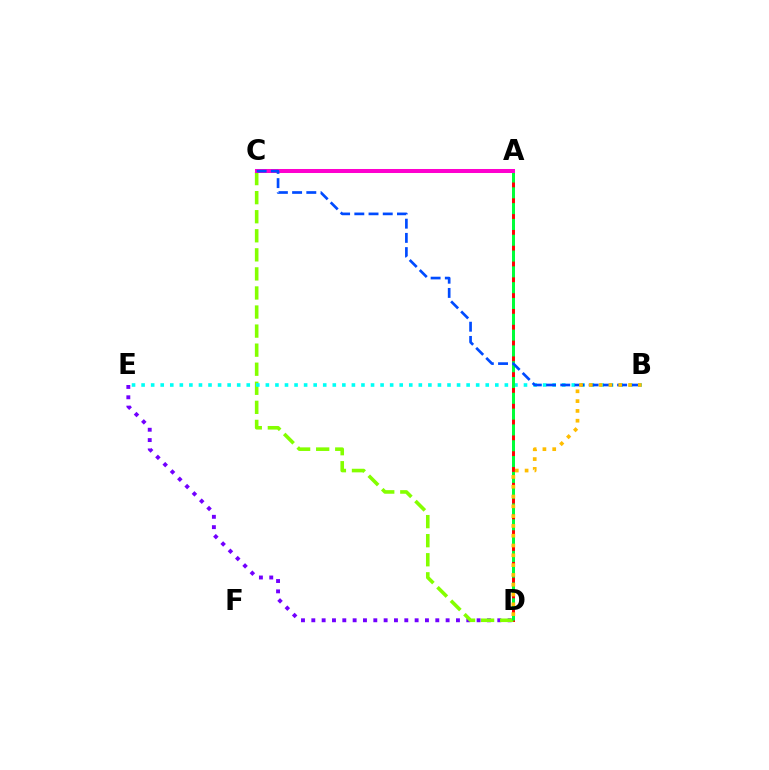{('A', 'D'): [{'color': '#ff0000', 'line_style': 'solid', 'thickness': 2.13}, {'color': '#00ff39', 'line_style': 'dashed', 'thickness': 2.15}], ('D', 'E'): [{'color': '#7200ff', 'line_style': 'dotted', 'thickness': 2.81}], ('C', 'D'): [{'color': '#84ff00', 'line_style': 'dashed', 'thickness': 2.59}], ('B', 'E'): [{'color': '#00fff6', 'line_style': 'dotted', 'thickness': 2.6}], ('A', 'C'): [{'color': '#ff00cf', 'line_style': 'solid', 'thickness': 2.89}], ('B', 'C'): [{'color': '#004bff', 'line_style': 'dashed', 'thickness': 1.93}], ('B', 'D'): [{'color': '#ffbd00', 'line_style': 'dotted', 'thickness': 2.66}]}